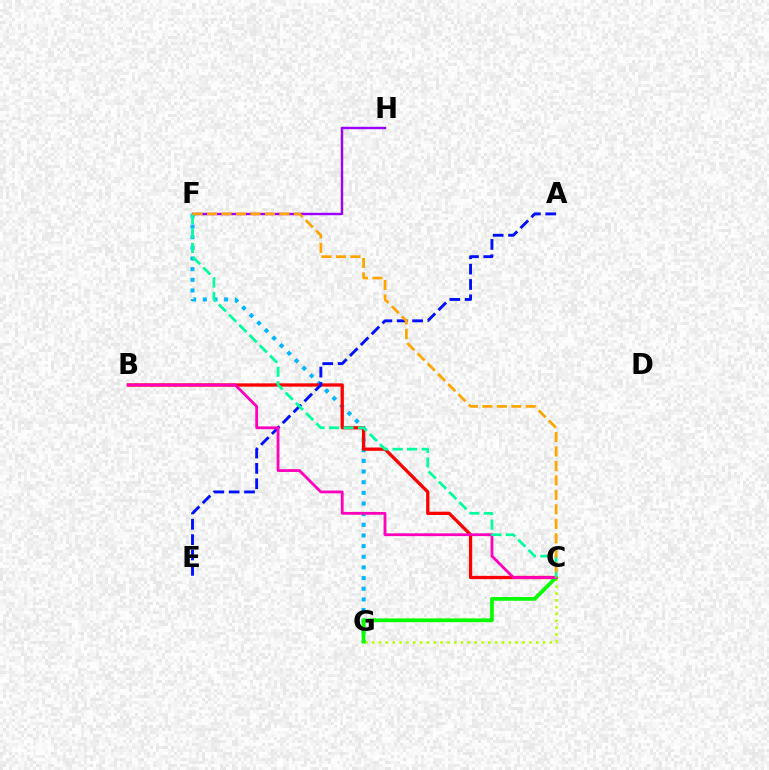{('F', 'G'): [{'color': '#00b5ff', 'line_style': 'dotted', 'thickness': 2.89}], ('B', 'C'): [{'color': '#ff0000', 'line_style': 'solid', 'thickness': 2.36}, {'color': '#ff00bd', 'line_style': 'solid', 'thickness': 2.02}], ('F', 'H'): [{'color': '#9b00ff', 'line_style': 'solid', 'thickness': 1.73}], ('A', 'E'): [{'color': '#0010ff', 'line_style': 'dashed', 'thickness': 2.09}], ('C', 'G'): [{'color': '#b3ff00', 'line_style': 'dotted', 'thickness': 1.86}, {'color': '#08ff00', 'line_style': 'solid', 'thickness': 2.71}], ('C', 'F'): [{'color': '#00ff9d', 'line_style': 'dashed', 'thickness': 1.97}, {'color': '#ffa500', 'line_style': 'dashed', 'thickness': 1.97}]}